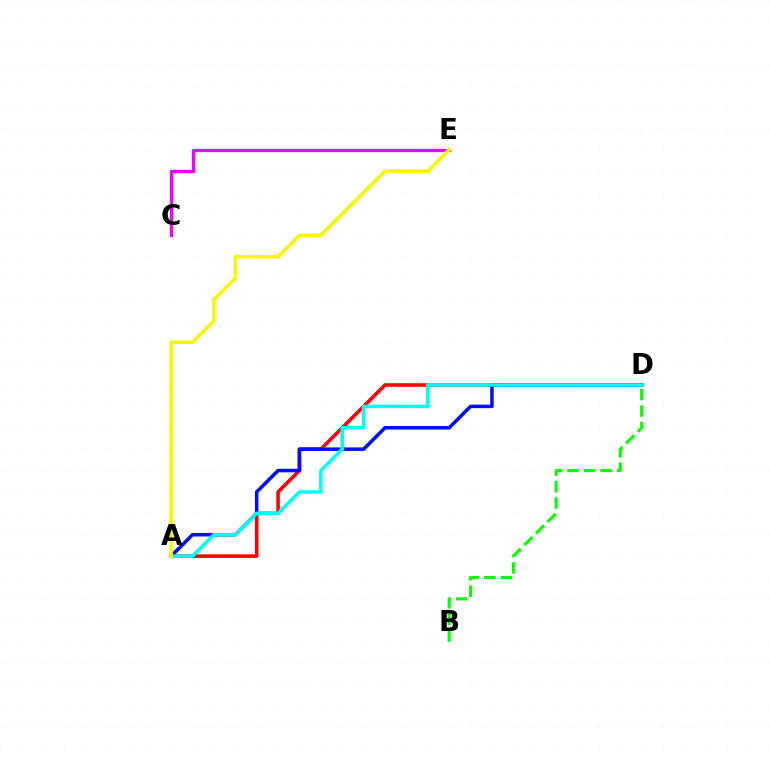{('B', 'D'): [{'color': '#08ff00', 'line_style': 'dashed', 'thickness': 2.24}], ('A', 'D'): [{'color': '#ff0000', 'line_style': 'solid', 'thickness': 2.57}, {'color': '#0010ff', 'line_style': 'solid', 'thickness': 2.55}, {'color': '#00fff6', 'line_style': 'solid', 'thickness': 2.53}], ('C', 'E'): [{'color': '#ee00ff', 'line_style': 'solid', 'thickness': 2.37}], ('A', 'E'): [{'color': '#fcf500', 'line_style': 'solid', 'thickness': 2.56}]}